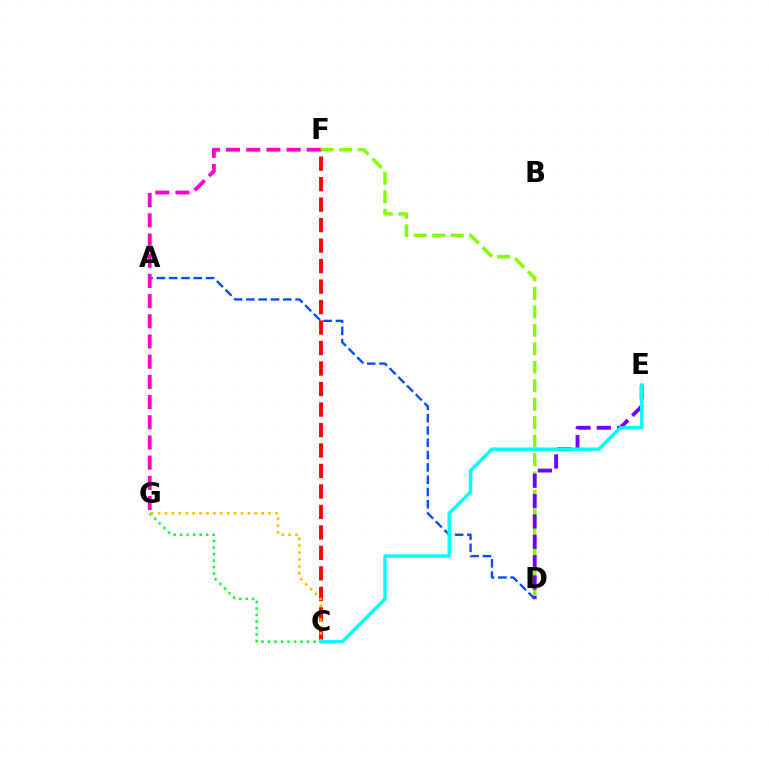{('C', 'G'): [{'color': '#00ff39', 'line_style': 'dotted', 'thickness': 1.77}, {'color': '#ffbd00', 'line_style': 'dotted', 'thickness': 1.88}], ('D', 'F'): [{'color': '#84ff00', 'line_style': 'dashed', 'thickness': 2.51}], ('D', 'E'): [{'color': '#7200ff', 'line_style': 'dashed', 'thickness': 2.76}], ('A', 'D'): [{'color': '#004bff', 'line_style': 'dashed', 'thickness': 1.67}], ('C', 'F'): [{'color': '#ff0000', 'line_style': 'dashed', 'thickness': 2.78}], ('C', 'E'): [{'color': '#00fff6', 'line_style': 'solid', 'thickness': 2.45}], ('F', 'G'): [{'color': '#ff00cf', 'line_style': 'dashed', 'thickness': 2.74}]}